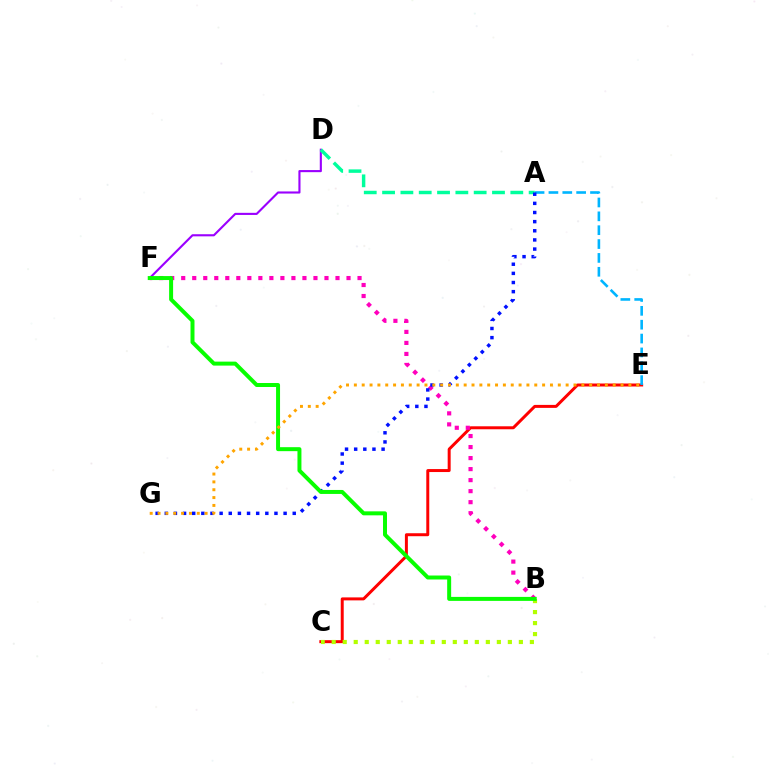{('C', 'E'): [{'color': '#ff0000', 'line_style': 'solid', 'thickness': 2.14}], ('B', 'F'): [{'color': '#ff00bd', 'line_style': 'dotted', 'thickness': 2.99}, {'color': '#08ff00', 'line_style': 'solid', 'thickness': 2.86}], ('B', 'C'): [{'color': '#b3ff00', 'line_style': 'dotted', 'thickness': 2.99}], ('D', 'F'): [{'color': '#9b00ff', 'line_style': 'solid', 'thickness': 1.52}], ('A', 'E'): [{'color': '#00b5ff', 'line_style': 'dashed', 'thickness': 1.88}], ('A', 'D'): [{'color': '#00ff9d', 'line_style': 'dashed', 'thickness': 2.49}], ('A', 'G'): [{'color': '#0010ff', 'line_style': 'dotted', 'thickness': 2.48}], ('E', 'G'): [{'color': '#ffa500', 'line_style': 'dotted', 'thickness': 2.13}]}